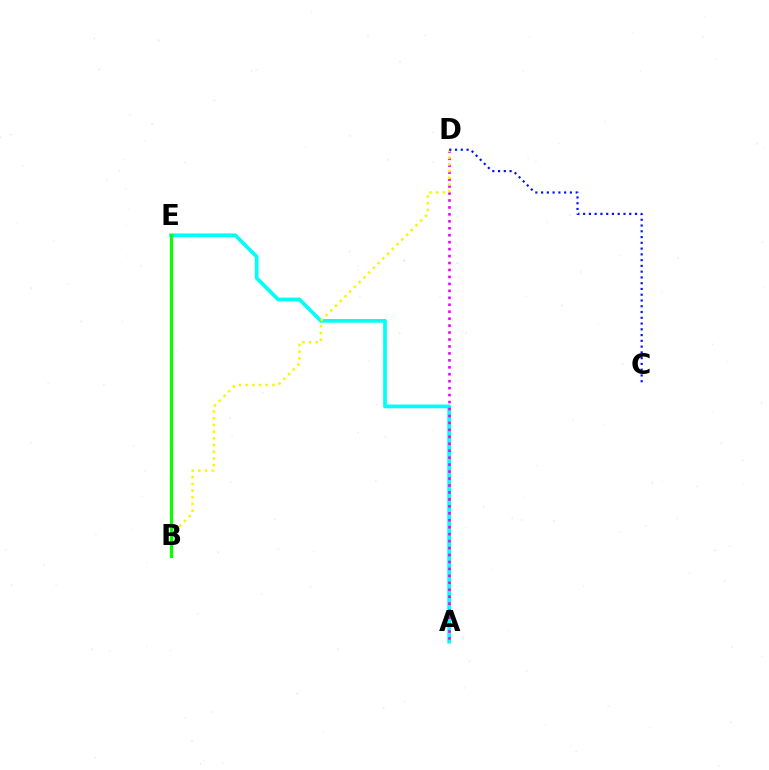{('A', 'E'): [{'color': '#00fff6', 'line_style': 'solid', 'thickness': 2.67}], ('A', 'D'): [{'color': '#ee00ff', 'line_style': 'dotted', 'thickness': 1.89}], ('B', 'D'): [{'color': '#fcf500', 'line_style': 'dotted', 'thickness': 1.82}], ('B', 'E'): [{'color': '#ff0000', 'line_style': 'dashed', 'thickness': 1.94}, {'color': '#08ff00', 'line_style': 'solid', 'thickness': 2.28}], ('C', 'D'): [{'color': '#0010ff', 'line_style': 'dotted', 'thickness': 1.57}]}